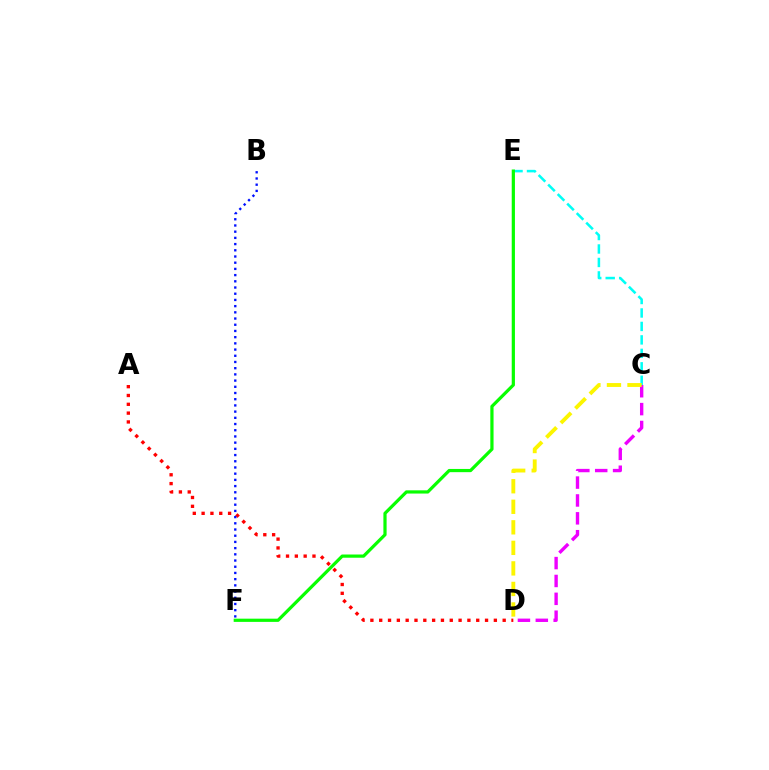{('A', 'D'): [{'color': '#ff0000', 'line_style': 'dotted', 'thickness': 2.4}], ('C', 'E'): [{'color': '#00fff6', 'line_style': 'dashed', 'thickness': 1.83}], ('C', 'D'): [{'color': '#ee00ff', 'line_style': 'dashed', 'thickness': 2.43}, {'color': '#fcf500', 'line_style': 'dashed', 'thickness': 2.79}], ('E', 'F'): [{'color': '#08ff00', 'line_style': 'solid', 'thickness': 2.31}], ('B', 'F'): [{'color': '#0010ff', 'line_style': 'dotted', 'thickness': 1.69}]}